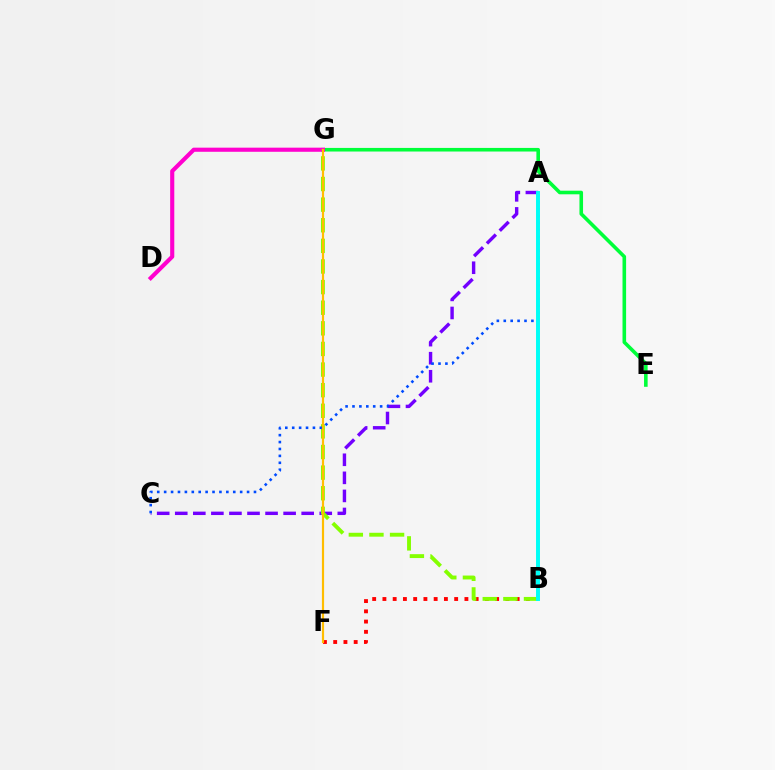{('A', 'C'): [{'color': '#7200ff', 'line_style': 'dashed', 'thickness': 2.45}, {'color': '#004bff', 'line_style': 'dotted', 'thickness': 1.88}], ('B', 'F'): [{'color': '#ff0000', 'line_style': 'dotted', 'thickness': 2.78}], ('E', 'G'): [{'color': '#00ff39', 'line_style': 'solid', 'thickness': 2.59}], ('D', 'G'): [{'color': '#ff00cf', 'line_style': 'solid', 'thickness': 2.97}], ('B', 'G'): [{'color': '#84ff00', 'line_style': 'dashed', 'thickness': 2.8}], ('F', 'G'): [{'color': '#ffbd00', 'line_style': 'solid', 'thickness': 1.58}], ('A', 'B'): [{'color': '#00fff6', 'line_style': 'solid', 'thickness': 2.84}]}